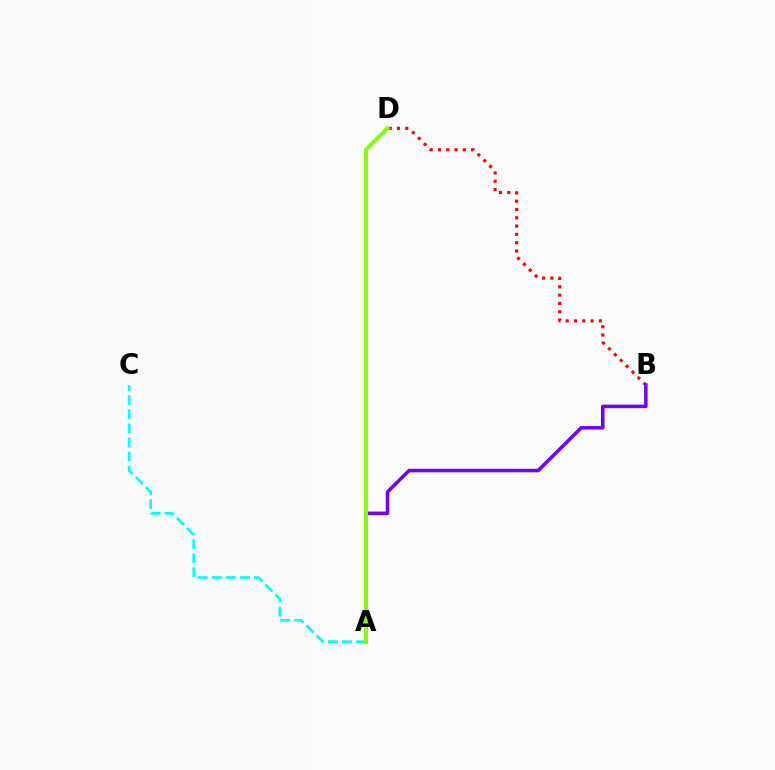{('B', 'D'): [{'color': '#ff0000', 'line_style': 'dotted', 'thickness': 2.25}], ('A', 'C'): [{'color': '#00fff6', 'line_style': 'dashed', 'thickness': 1.92}], ('A', 'B'): [{'color': '#7200ff', 'line_style': 'solid', 'thickness': 2.53}], ('A', 'D'): [{'color': '#84ff00', 'line_style': 'solid', 'thickness': 2.87}]}